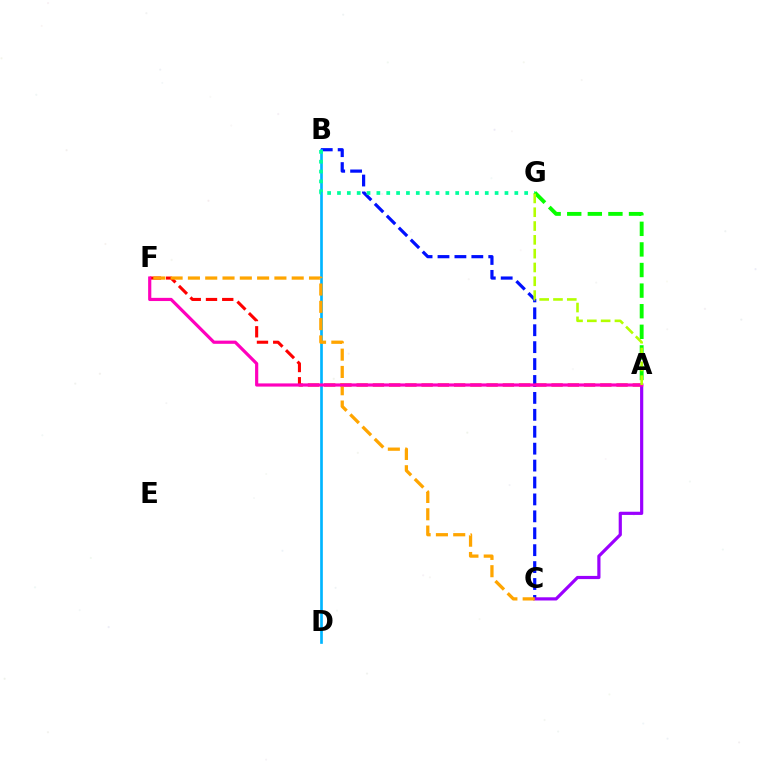{('B', 'C'): [{'color': '#0010ff', 'line_style': 'dashed', 'thickness': 2.3}], ('B', 'D'): [{'color': '#00b5ff', 'line_style': 'solid', 'thickness': 1.92}], ('A', 'F'): [{'color': '#ff0000', 'line_style': 'dashed', 'thickness': 2.21}, {'color': '#ff00bd', 'line_style': 'solid', 'thickness': 2.29}], ('B', 'G'): [{'color': '#00ff9d', 'line_style': 'dotted', 'thickness': 2.68}], ('A', 'G'): [{'color': '#08ff00', 'line_style': 'dashed', 'thickness': 2.8}, {'color': '#b3ff00', 'line_style': 'dashed', 'thickness': 1.88}], ('A', 'C'): [{'color': '#9b00ff', 'line_style': 'solid', 'thickness': 2.3}], ('C', 'F'): [{'color': '#ffa500', 'line_style': 'dashed', 'thickness': 2.35}]}